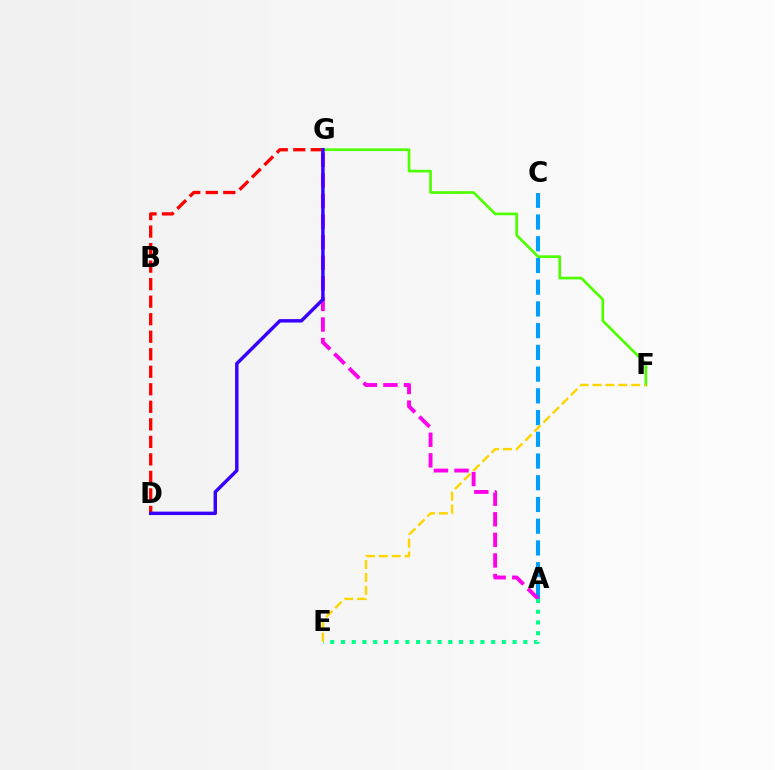{('A', 'C'): [{'color': '#009eff', 'line_style': 'dashed', 'thickness': 2.95}], ('A', 'G'): [{'color': '#ff00ed', 'line_style': 'dashed', 'thickness': 2.8}], ('A', 'E'): [{'color': '#00ff86', 'line_style': 'dotted', 'thickness': 2.91}], ('D', 'G'): [{'color': '#ff0000', 'line_style': 'dashed', 'thickness': 2.38}, {'color': '#3700ff', 'line_style': 'solid', 'thickness': 2.47}], ('F', 'G'): [{'color': '#4fff00', 'line_style': 'solid', 'thickness': 1.94}], ('E', 'F'): [{'color': '#ffd500', 'line_style': 'dashed', 'thickness': 1.75}]}